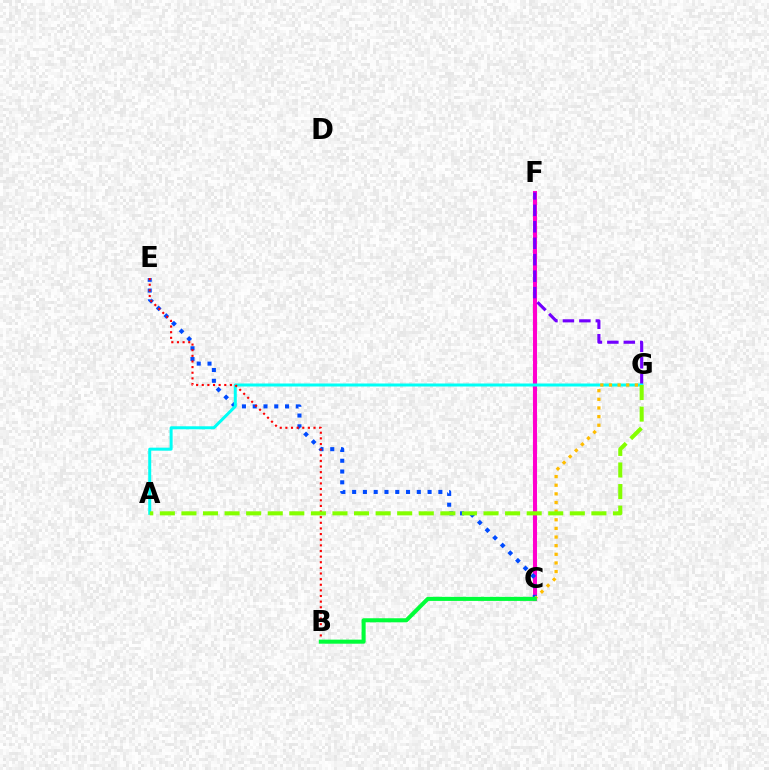{('C', 'F'): [{'color': '#ff00cf', 'line_style': 'solid', 'thickness': 2.94}], ('C', 'E'): [{'color': '#004bff', 'line_style': 'dotted', 'thickness': 2.93}], ('F', 'G'): [{'color': '#7200ff', 'line_style': 'dashed', 'thickness': 2.24}], ('A', 'G'): [{'color': '#00fff6', 'line_style': 'solid', 'thickness': 2.16}, {'color': '#84ff00', 'line_style': 'dashed', 'thickness': 2.93}], ('B', 'E'): [{'color': '#ff0000', 'line_style': 'dotted', 'thickness': 1.53}], ('C', 'G'): [{'color': '#ffbd00', 'line_style': 'dotted', 'thickness': 2.35}], ('B', 'C'): [{'color': '#00ff39', 'line_style': 'solid', 'thickness': 2.92}]}